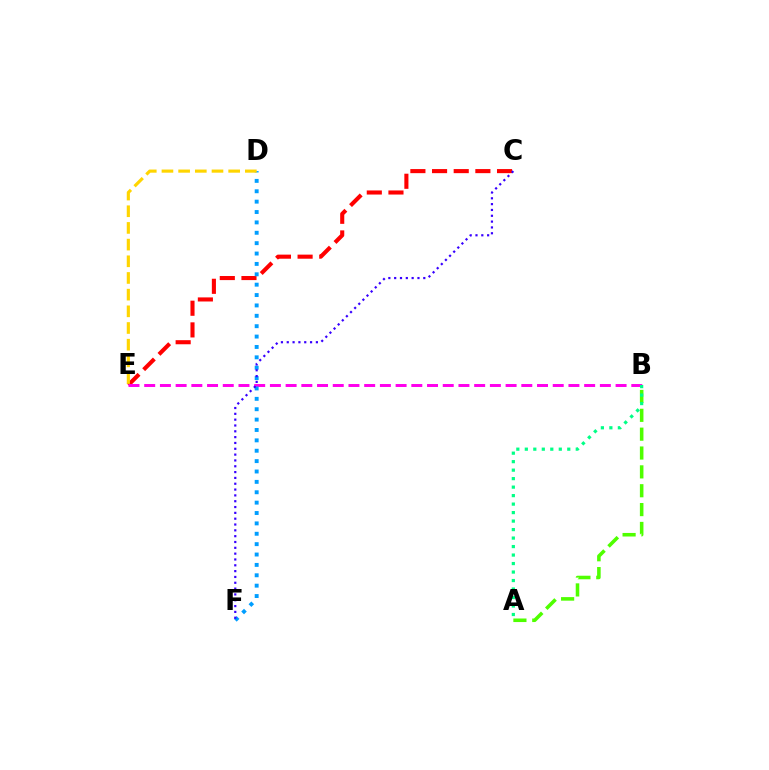{('C', 'E'): [{'color': '#ff0000', 'line_style': 'dashed', 'thickness': 2.94}], ('B', 'E'): [{'color': '#ff00ed', 'line_style': 'dashed', 'thickness': 2.13}], ('D', 'F'): [{'color': '#009eff', 'line_style': 'dotted', 'thickness': 2.82}], ('D', 'E'): [{'color': '#ffd500', 'line_style': 'dashed', 'thickness': 2.27}], ('A', 'B'): [{'color': '#4fff00', 'line_style': 'dashed', 'thickness': 2.56}, {'color': '#00ff86', 'line_style': 'dotted', 'thickness': 2.31}], ('C', 'F'): [{'color': '#3700ff', 'line_style': 'dotted', 'thickness': 1.58}]}